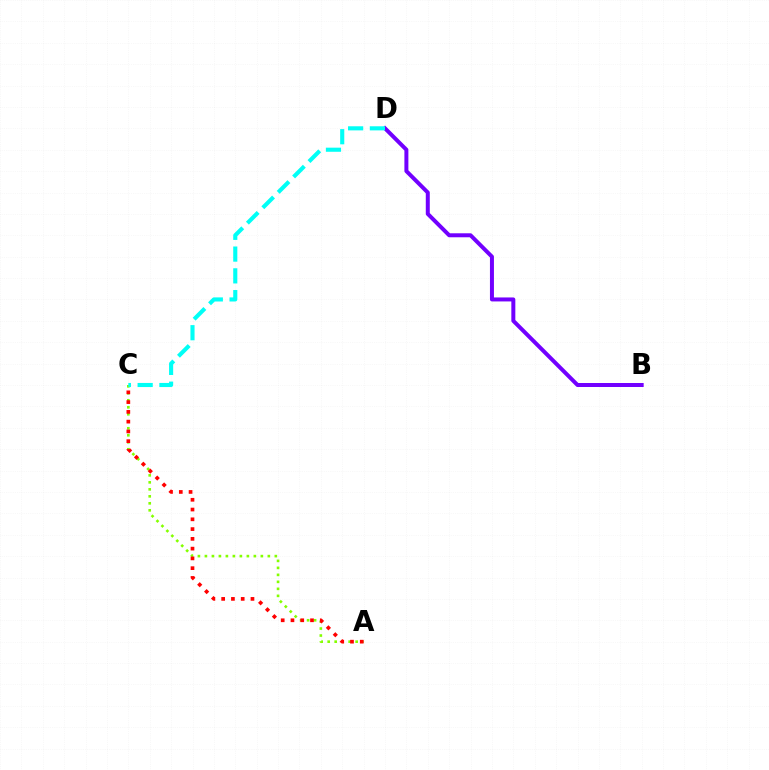{('B', 'D'): [{'color': '#7200ff', 'line_style': 'solid', 'thickness': 2.87}], ('A', 'C'): [{'color': '#84ff00', 'line_style': 'dotted', 'thickness': 1.9}, {'color': '#ff0000', 'line_style': 'dotted', 'thickness': 2.65}], ('C', 'D'): [{'color': '#00fff6', 'line_style': 'dashed', 'thickness': 2.96}]}